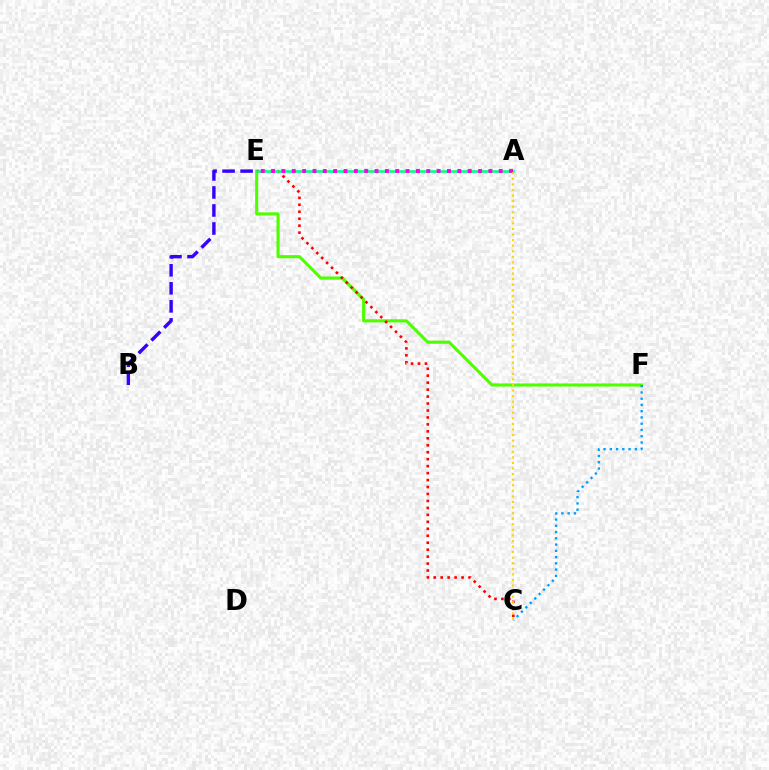{('E', 'F'): [{'color': '#4fff00', 'line_style': 'solid', 'thickness': 2.24}], ('B', 'E'): [{'color': '#3700ff', 'line_style': 'dashed', 'thickness': 2.45}], ('C', 'E'): [{'color': '#ff0000', 'line_style': 'dotted', 'thickness': 1.89}], ('A', 'E'): [{'color': '#00ff86', 'line_style': 'solid', 'thickness': 1.87}, {'color': '#ff00ed', 'line_style': 'dotted', 'thickness': 2.81}], ('C', 'F'): [{'color': '#009eff', 'line_style': 'dotted', 'thickness': 1.7}], ('A', 'C'): [{'color': '#ffd500', 'line_style': 'dotted', 'thickness': 1.51}]}